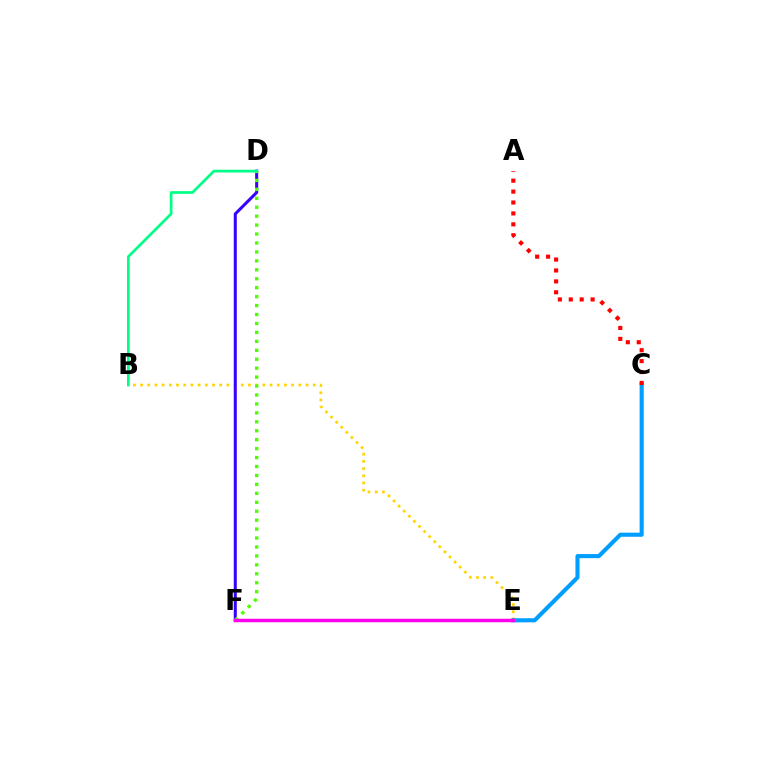{('B', 'E'): [{'color': '#ffd500', 'line_style': 'dotted', 'thickness': 1.95}], ('C', 'E'): [{'color': '#009eff', 'line_style': 'solid', 'thickness': 2.96}], ('A', 'C'): [{'color': '#ff0000', 'line_style': 'dotted', 'thickness': 2.96}], ('D', 'F'): [{'color': '#3700ff', 'line_style': 'solid', 'thickness': 2.19}, {'color': '#4fff00', 'line_style': 'dotted', 'thickness': 2.43}], ('B', 'D'): [{'color': '#00ff86', 'line_style': 'solid', 'thickness': 1.96}], ('E', 'F'): [{'color': '#ff00ed', 'line_style': 'solid', 'thickness': 2.51}]}